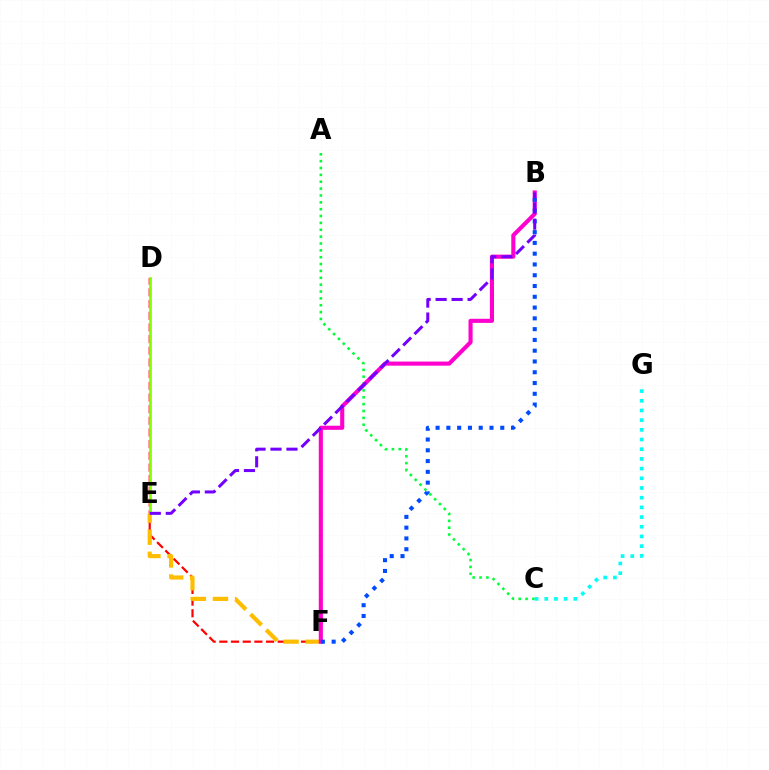{('D', 'F'): [{'color': '#ff0000', 'line_style': 'dashed', 'thickness': 1.59}], ('A', 'C'): [{'color': '#00ff39', 'line_style': 'dotted', 'thickness': 1.86}], ('E', 'F'): [{'color': '#ffbd00', 'line_style': 'dashed', 'thickness': 3.0}], ('B', 'F'): [{'color': '#ff00cf', 'line_style': 'solid', 'thickness': 2.95}, {'color': '#004bff', 'line_style': 'dotted', 'thickness': 2.93}], ('D', 'E'): [{'color': '#84ff00', 'line_style': 'solid', 'thickness': 1.95}], ('C', 'G'): [{'color': '#00fff6', 'line_style': 'dotted', 'thickness': 2.63}], ('B', 'E'): [{'color': '#7200ff', 'line_style': 'dashed', 'thickness': 2.17}]}